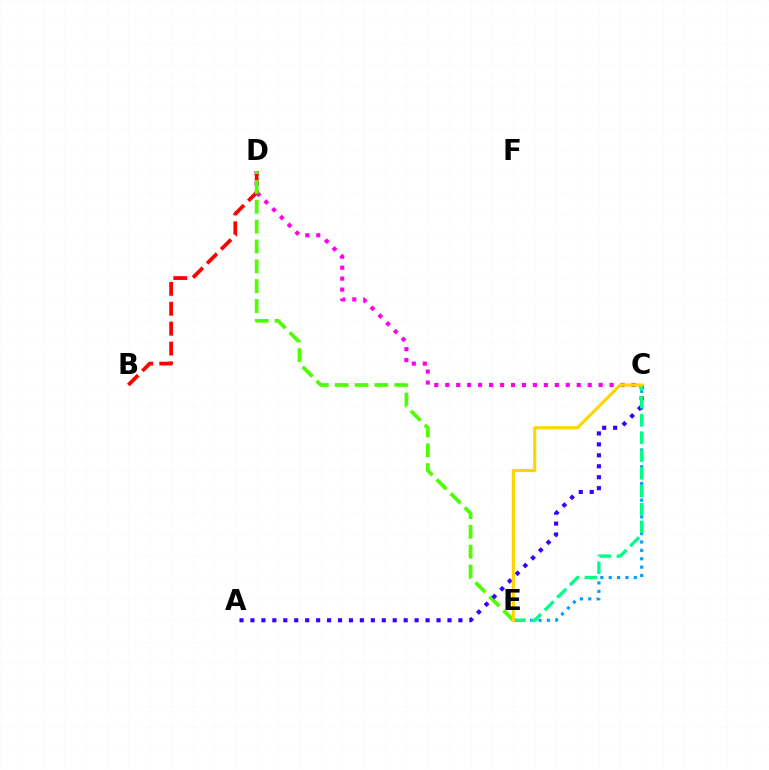{('C', 'D'): [{'color': '#ff00ed', 'line_style': 'dotted', 'thickness': 2.98}], ('B', 'D'): [{'color': '#ff0000', 'line_style': 'dashed', 'thickness': 2.71}], ('D', 'E'): [{'color': '#4fff00', 'line_style': 'dashed', 'thickness': 2.7}], ('C', 'E'): [{'color': '#009eff', 'line_style': 'dotted', 'thickness': 2.27}, {'color': '#00ff86', 'line_style': 'dashed', 'thickness': 2.42}, {'color': '#ffd500', 'line_style': 'solid', 'thickness': 2.27}], ('A', 'C'): [{'color': '#3700ff', 'line_style': 'dotted', 'thickness': 2.97}]}